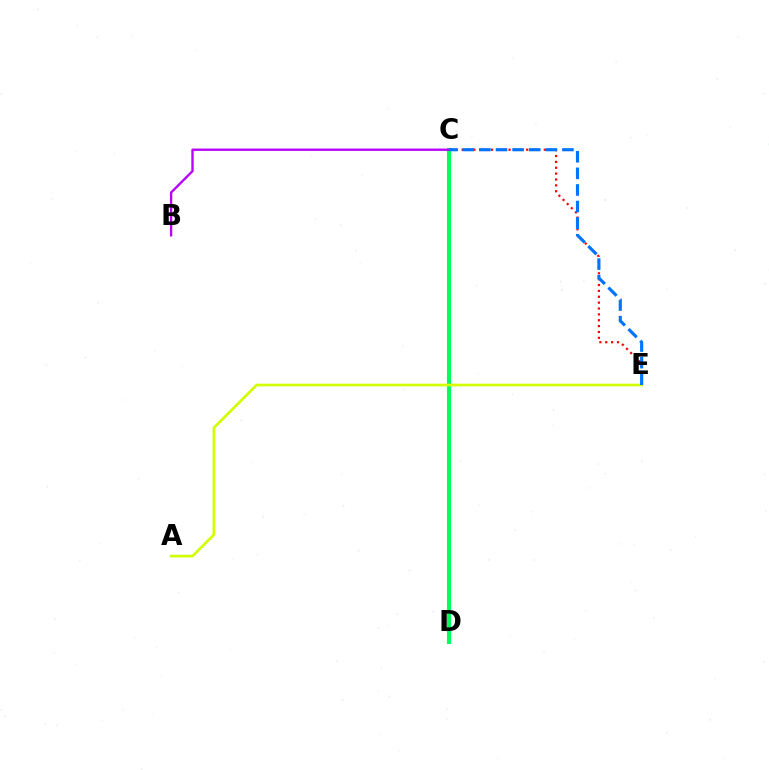{('C', 'D'): [{'color': '#00ff5c', 'line_style': 'solid', 'thickness': 2.97}], ('C', 'E'): [{'color': '#ff0000', 'line_style': 'dotted', 'thickness': 1.59}, {'color': '#0074ff', 'line_style': 'dashed', 'thickness': 2.26}], ('B', 'C'): [{'color': '#b900ff', 'line_style': 'solid', 'thickness': 1.69}], ('A', 'E'): [{'color': '#d1ff00', 'line_style': 'solid', 'thickness': 1.93}]}